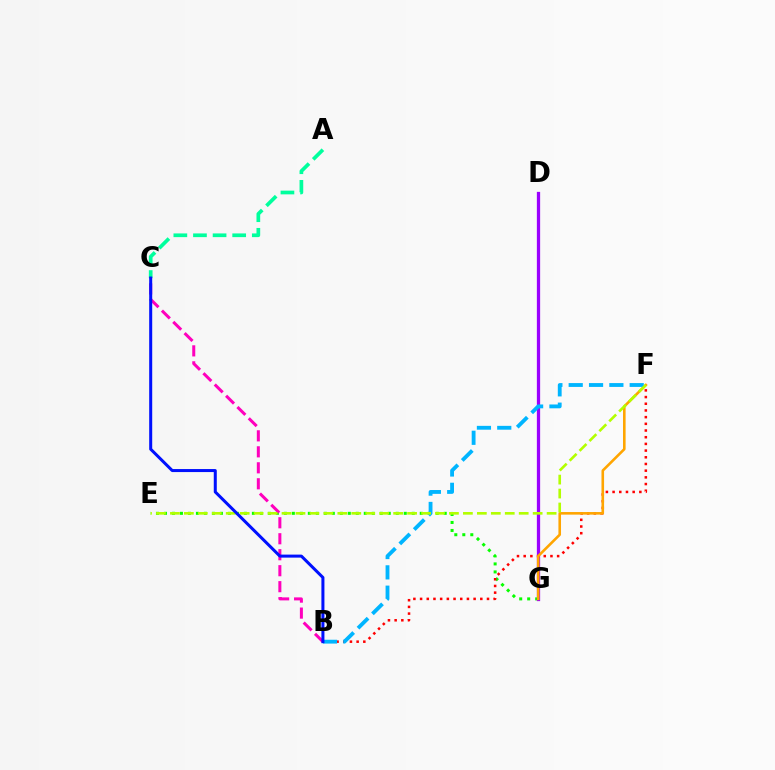{('E', 'G'): [{'color': '#08ff00', 'line_style': 'dotted', 'thickness': 2.17}], ('A', 'C'): [{'color': '#00ff9d', 'line_style': 'dashed', 'thickness': 2.66}], ('D', 'G'): [{'color': '#9b00ff', 'line_style': 'solid', 'thickness': 2.35}], ('B', 'F'): [{'color': '#ff0000', 'line_style': 'dotted', 'thickness': 1.82}, {'color': '#00b5ff', 'line_style': 'dashed', 'thickness': 2.76}], ('B', 'C'): [{'color': '#ff00bd', 'line_style': 'dashed', 'thickness': 2.17}, {'color': '#0010ff', 'line_style': 'solid', 'thickness': 2.17}], ('F', 'G'): [{'color': '#ffa500', 'line_style': 'solid', 'thickness': 1.87}], ('E', 'F'): [{'color': '#b3ff00', 'line_style': 'dashed', 'thickness': 1.9}]}